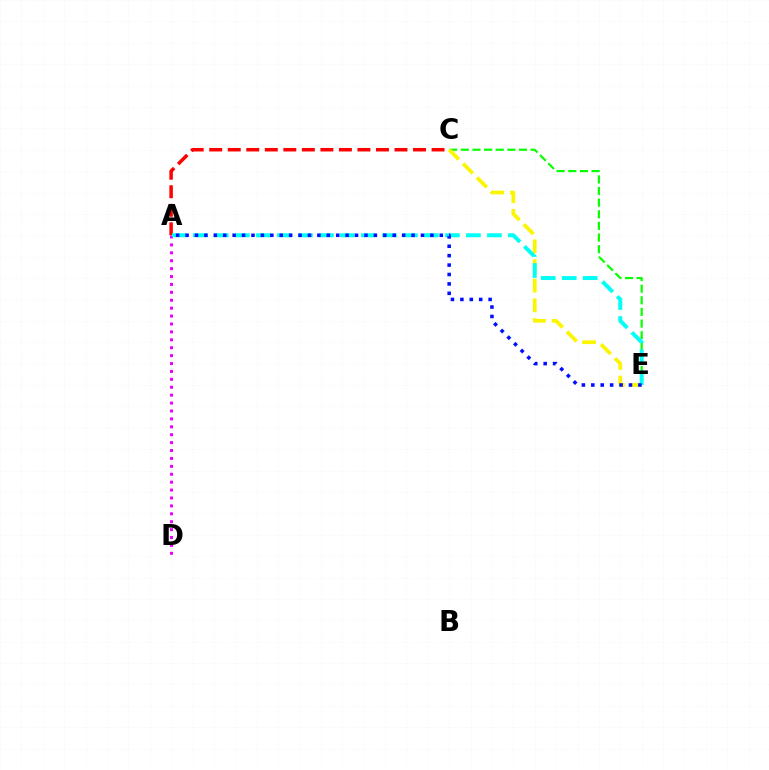{('A', 'D'): [{'color': '#ee00ff', 'line_style': 'dotted', 'thickness': 2.15}], ('A', 'C'): [{'color': '#ff0000', 'line_style': 'dashed', 'thickness': 2.52}], ('C', 'E'): [{'color': '#08ff00', 'line_style': 'dashed', 'thickness': 1.58}, {'color': '#fcf500', 'line_style': 'dashed', 'thickness': 2.67}], ('A', 'E'): [{'color': '#00fff6', 'line_style': 'dashed', 'thickness': 2.85}, {'color': '#0010ff', 'line_style': 'dotted', 'thickness': 2.56}]}